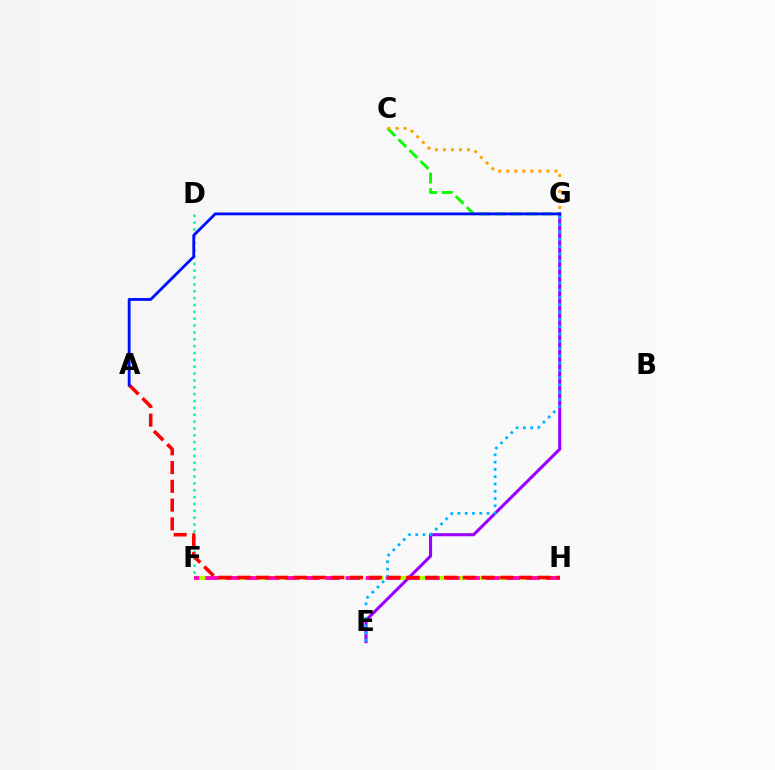{('D', 'F'): [{'color': '#00ff9d', 'line_style': 'dotted', 'thickness': 1.86}], ('E', 'G'): [{'color': '#9b00ff', 'line_style': 'solid', 'thickness': 2.22}, {'color': '#00b5ff', 'line_style': 'dotted', 'thickness': 1.98}], ('C', 'G'): [{'color': '#08ff00', 'line_style': 'dashed', 'thickness': 2.11}, {'color': '#ffa500', 'line_style': 'dotted', 'thickness': 2.18}], ('F', 'H'): [{'color': '#b3ff00', 'line_style': 'dashed', 'thickness': 2.96}, {'color': '#ff00bd', 'line_style': 'dashed', 'thickness': 2.72}], ('A', 'H'): [{'color': '#ff0000', 'line_style': 'dashed', 'thickness': 2.55}], ('A', 'G'): [{'color': '#0010ff', 'line_style': 'solid', 'thickness': 2.04}]}